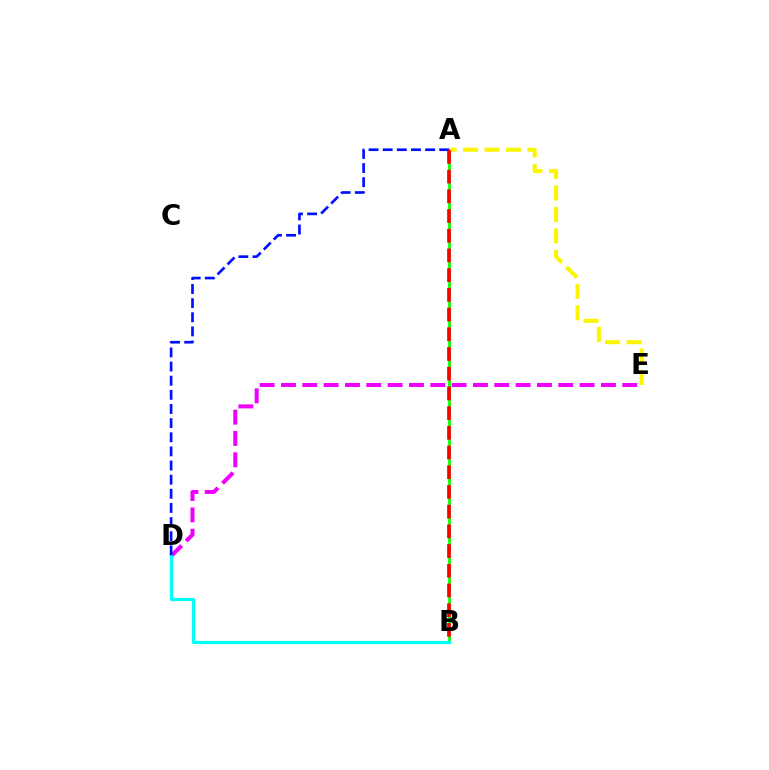{('A', 'B'): [{'color': '#08ff00', 'line_style': 'solid', 'thickness': 1.99}, {'color': '#ff0000', 'line_style': 'dashed', 'thickness': 2.68}], ('D', 'E'): [{'color': '#ee00ff', 'line_style': 'dashed', 'thickness': 2.9}], ('B', 'D'): [{'color': '#00fff6', 'line_style': 'solid', 'thickness': 2.29}], ('A', 'E'): [{'color': '#fcf500', 'line_style': 'dashed', 'thickness': 2.92}], ('A', 'D'): [{'color': '#0010ff', 'line_style': 'dashed', 'thickness': 1.92}]}